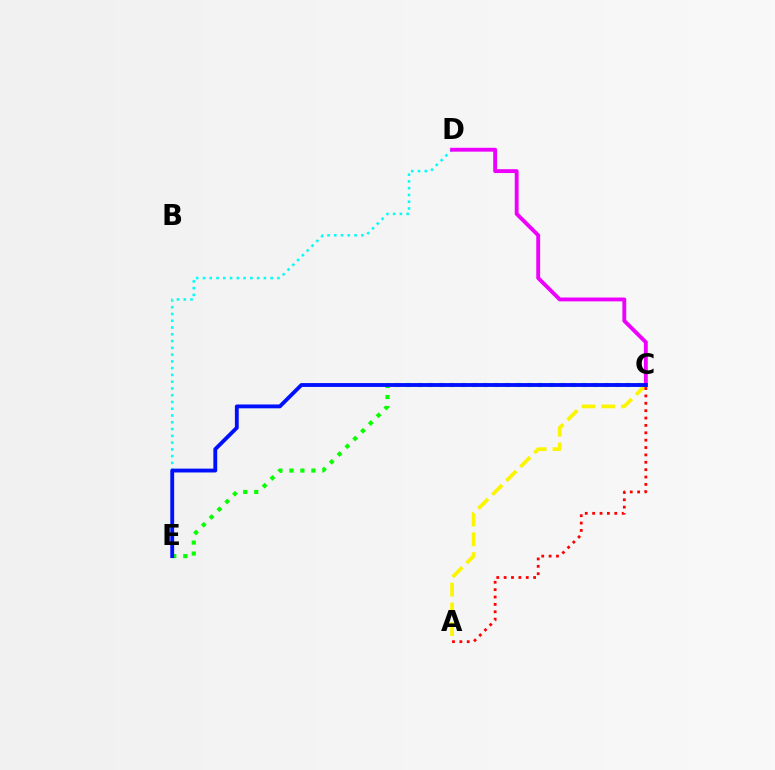{('A', 'C'): [{'color': '#fcf500', 'line_style': 'dashed', 'thickness': 2.68}, {'color': '#ff0000', 'line_style': 'dotted', 'thickness': 2.0}], ('C', 'E'): [{'color': '#08ff00', 'line_style': 'dotted', 'thickness': 2.99}, {'color': '#0010ff', 'line_style': 'solid', 'thickness': 2.77}], ('D', 'E'): [{'color': '#00fff6', 'line_style': 'dotted', 'thickness': 1.84}], ('C', 'D'): [{'color': '#ee00ff', 'line_style': 'solid', 'thickness': 2.78}]}